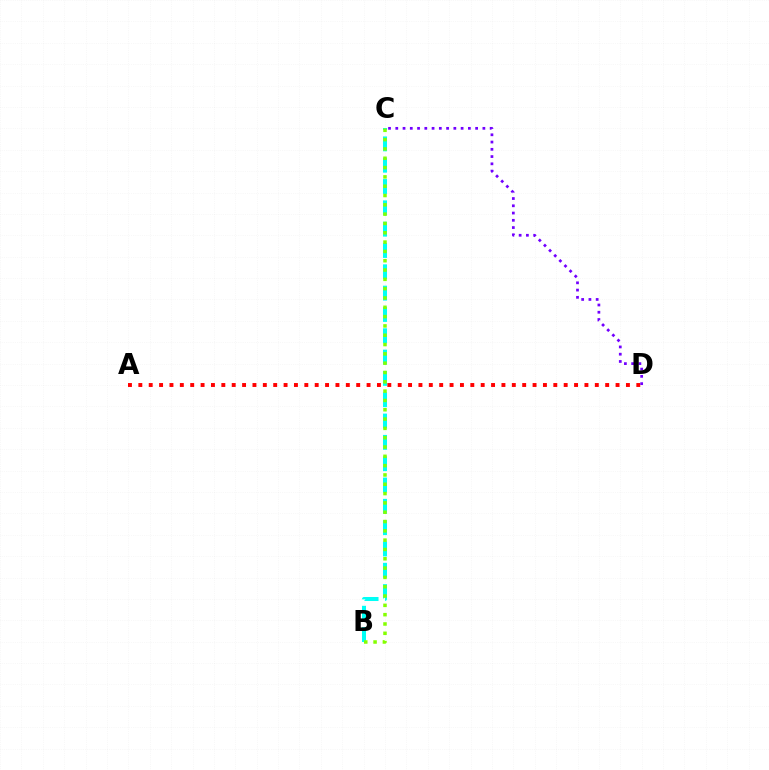{('B', 'C'): [{'color': '#00fff6', 'line_style': 'dashed', 'thickness': 2.9}, {'color': '#84ff00', 'line_style': 'dotted', 'thickness': 2.53}], ('A', 'D'): [{'color': '#ff0000', 'line_style': 'dotted', 'thickness': 2.82}], ('C', 'D'): [{'color': '#7200ff', 'line_style': 'dotted', 'thickness': 1.97}]}